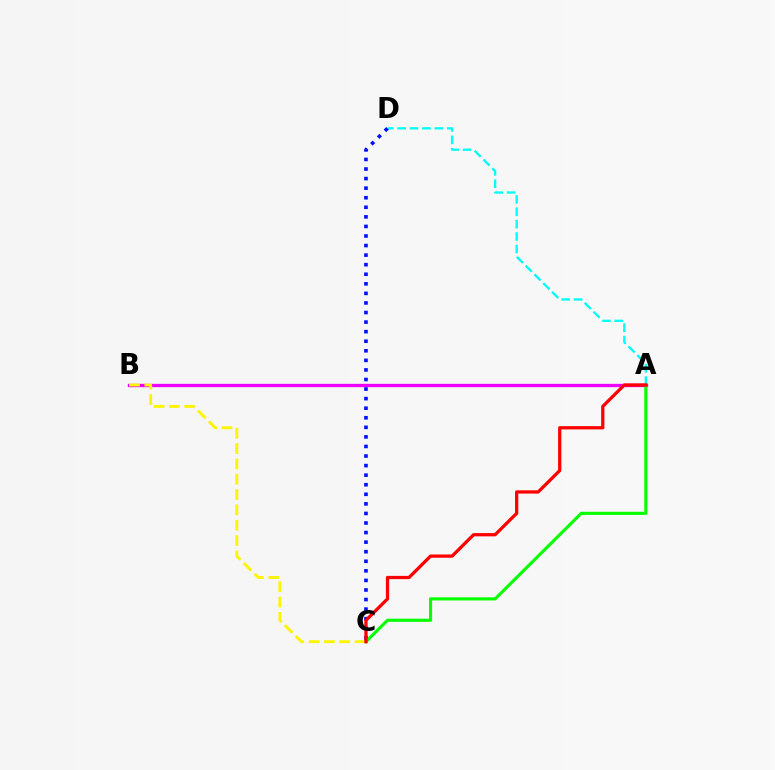{('A', 'D'): [{'color': '#00fff6', 'line_style': 'dashed', 'thickness': 1.68}], ('A', 'B'): [{'color': '#ee00ff', 'line_style': 'solid', 'thickness': 2.4}], ('C', 'D'): [{'color': '#0010ff', 'line_style': 'dotted', 'thickness': 2.6}], ('A', 'C'): [{'color': '#08ff00', 'line_style': 'solid', 'thickness': 2.25}, {'color': '#ff0000', 'line_style': 'solid', 'thickness': 2.35}], ('B', 'C'): [{'color': '#fcf500', 'line_style': 'dashed', 'thickness': 2.08}]}